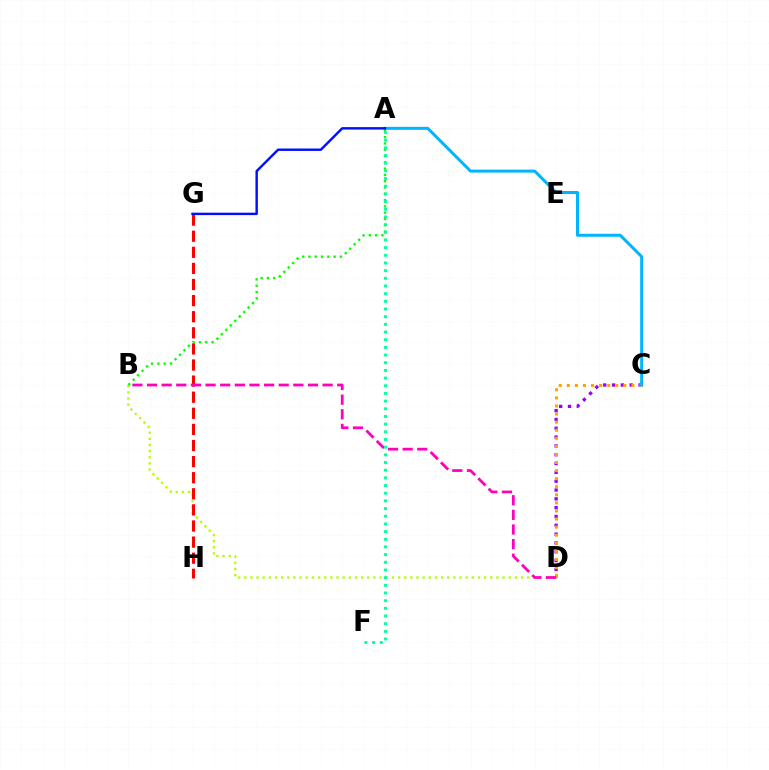{('C', 'D'): [{'color': '#9b00ff', 'line_style': 'dotted', 'thickness': 2.4}, {'color': '#ffa500', 'line_style': 'dotted', 'thickness': 2.19}], ('B', 'D'): [{'color': '#b3ff00', 'line_style': 'dotted', 'thickness': 1.67}, {'color': '#ff00bd', 'line_style': 'dashed', 'thickness': 1.99}], ('G', 'H'): [{'color': '#ff0000', 'line_style': 'dashed', 'thickness': 2.19}], ('A', 'B'): [{'color': '#08ff00', 'line_style': 'dotted', 'thickness': 1.71}], ('A', 'C'): [{'color': '#00b5ff', 'line_style': 'solid', 'thickness': 2.15}], ('A', 'G'): [{'color': '#0010ff', 'line_style': 'solid', 'thickness': 1.75}], ('A', 'F'): [{'color': '#00ff9d', 'line_style': 'dotted', 'thickness': 2.09}]}